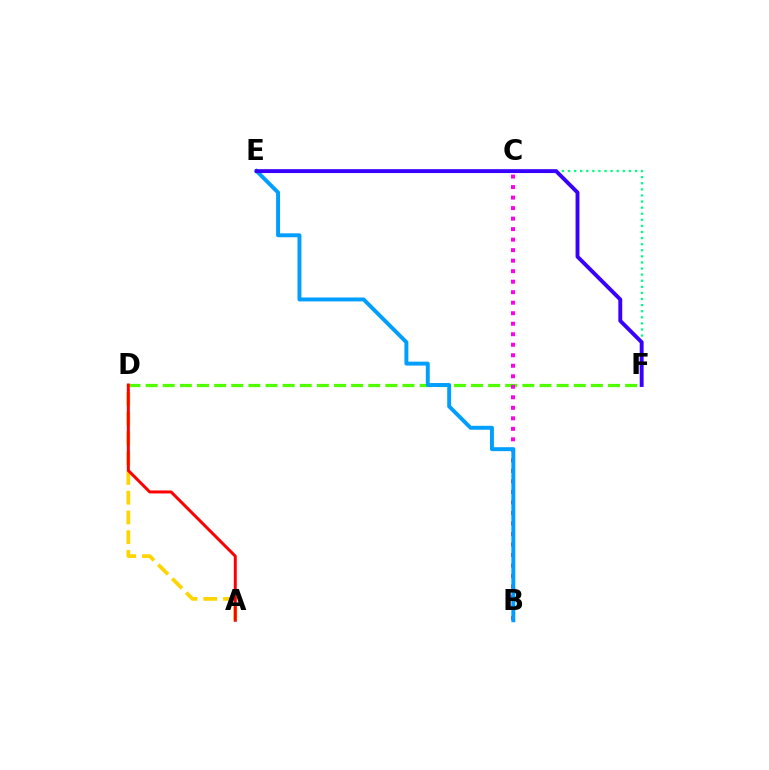{('D', 'F'): [{'color': '#4fff00', 'line_style': 'dashed', 'thickness': 2.33}], ('C', 'F'): [{'color': '#00ff86', 'line_style': 'dotted', 'thickness': 1.66}], ('A', 'D'): [{'color': '#ffd500', 'line_style': 'dashed', 'thickness': 2.68}, {'color': '#ff0000', 'line_style': 'solid', 'thickness': 2.15}], ('B', 'C'): [{'color': '#ff00ed', 'line_style': 'dotted', 'thickness': 2.86}], ('B', 'E'): [{'color': '#009eff', 'line_style': 'solid', 'thickness': 2.82}], ('E', 'F'): [{'color': '#3700ff', 'line_style': 'solid', 'thickness': 2.8}]}